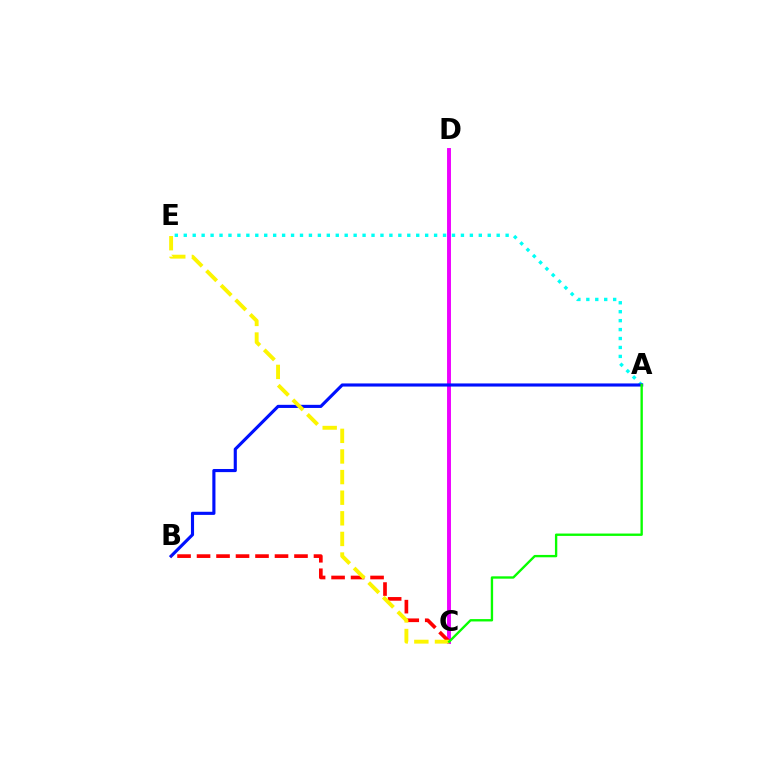{('C', 'D'): [{'color': '#ee00ff', 'line_style': 'solid', 'thickness': 2.82}], ('A', 'E'): [{'color': '#00fff6', 'line_style': 'dotted', 'thickness': 2.43}], ('A', 'B'): [{'color': '#0010ff', 'line_style': 'solid', 'thickness': 2.25}], ('B', 'C'): [{'color': '#ff0000', 'line_style': 'dashed', 'thickness': 2.65}], ('C', 'E'): [{'color': '#fcf500', 'line_style': 'dashed', 'thickness': 2.8}], ('A', 'C'): [{'color': '#08ff00', 'line_style': 'solid', 'thickness': 1.7}]}